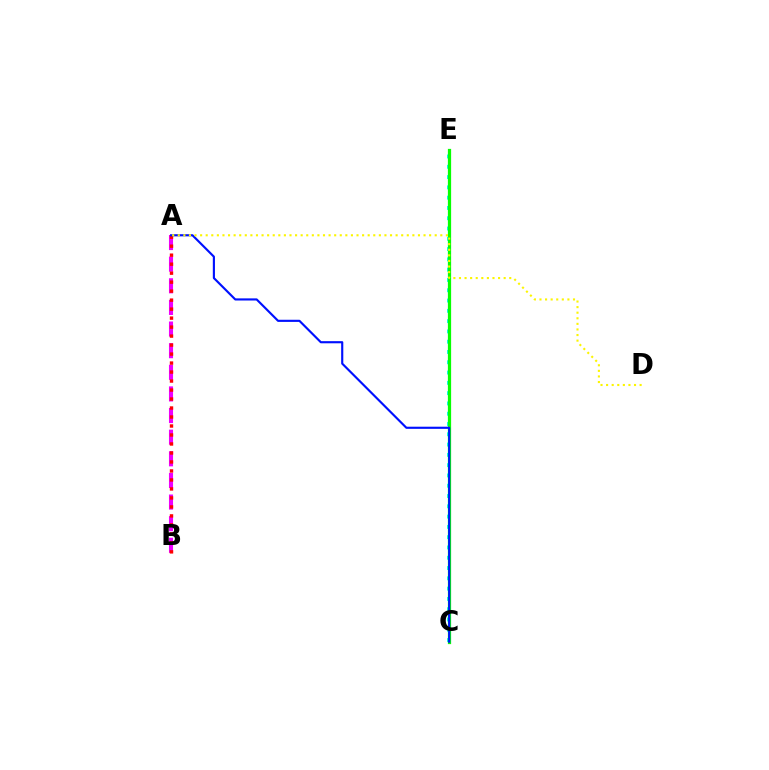{('C', 'E'): [{'color': '#00fff6', 'line_style': 'dotted', 'thickness': 2.8}, {'color': '#08ff00', 'line_style': 'solid', 'thickness': 2.33}], ('A', 'B'): [{'color': '#ee00ff', 'line_style': 'dashed', 'thickness': 2.94}, {'color': '#ff0000', 'line_style': 'dotted', 'thickness': 2.44}], ('A', 'C'): [{'color': '#0010ff', 'line_style': 'solid', 'thickness': 1.54}], ('A', 'D'): [{'color': '#fcf500', 'line_style': 'dotted', 'thickness': 1.52}]}